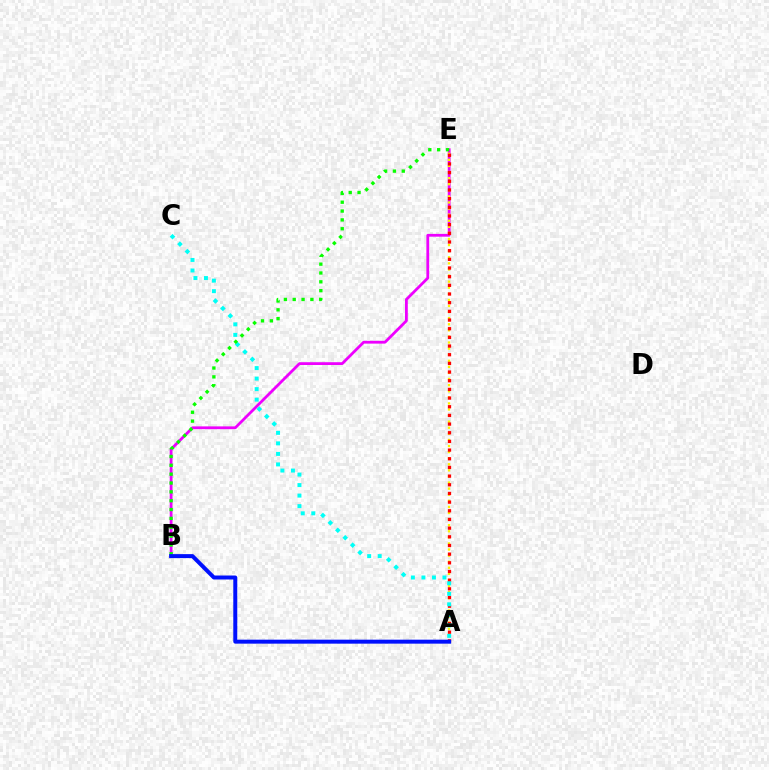{('B', 'E'): [{'color': '#ee00ff', 'line_style': 'solid', 'thickness': 2.01}, {'color': '#08ff00', 'line_style': 'dotted', 'thickness': 2.4}], ('A', 'E'): [{'color': '#fcf500', 'line_style': 'dotted', 'thickness': 1.65}, {'color': '#ff0000', 'line_style': 'dotted', 'thickness': 2.36}], ('A', 'C'): [{'color': '#00fff6', 'line_style': 'dotted', 'thickness': 2.86}], ('A', 'B'): [{'color': '#0010ff', 'line_style': 'solid', 'thickness': 2.86}]}